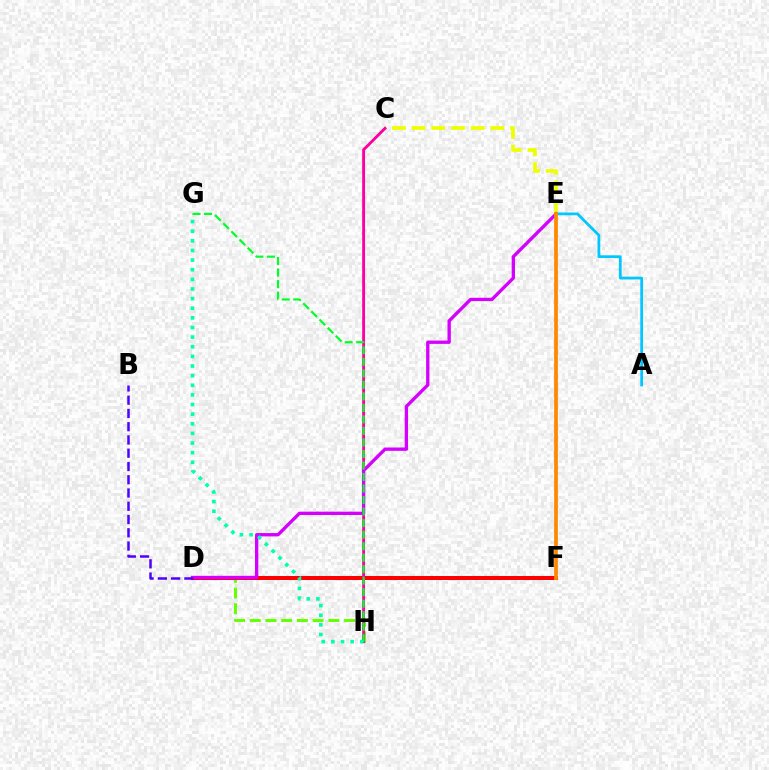{('D', 'H'): [{'color': '#66ff00', 'line_style': 'dashed', 'thickness': 2.14}], ('D', 'F'): [{'color': '#003fff', 'line_style': 'dotted', 'thickness': 2.55}, {'color': '#ff0000', 'line_style': 'solid', 'thickness': 2.88}], ('C', 'E'): [{'color': '#eeff00', 'line_style': 'dashed', 'thickness': 2.67}], ('C', 'H'): [{'color': '#ff00a0', 'line_style': 'solid', 'thickness': 2.07}], ('D', 'E'): [{'color': '#d600ff', 'line_style': 'solid', 'thickness': 2.39}], ('B', 'D'): [{'color': '#4f00ff', 'line_style': 'dashed', 'thickness': 1.8}], ('A', 'E'): [{'color': '#00c7ff', 'line_style': 'solid', 'thickness': 1.99}], ('G', 'H'): [{'color': '#00ff27', 'line_style': 'dashed', 'thickness': 1.56}, {'color': '#00ffaf', 'line_style': 'dotted', 'thickness': 2.62}], ('E', 'F'): [{'color': '#ff8800', 'line_style': 'solid', 'thickness': 2.69}]}